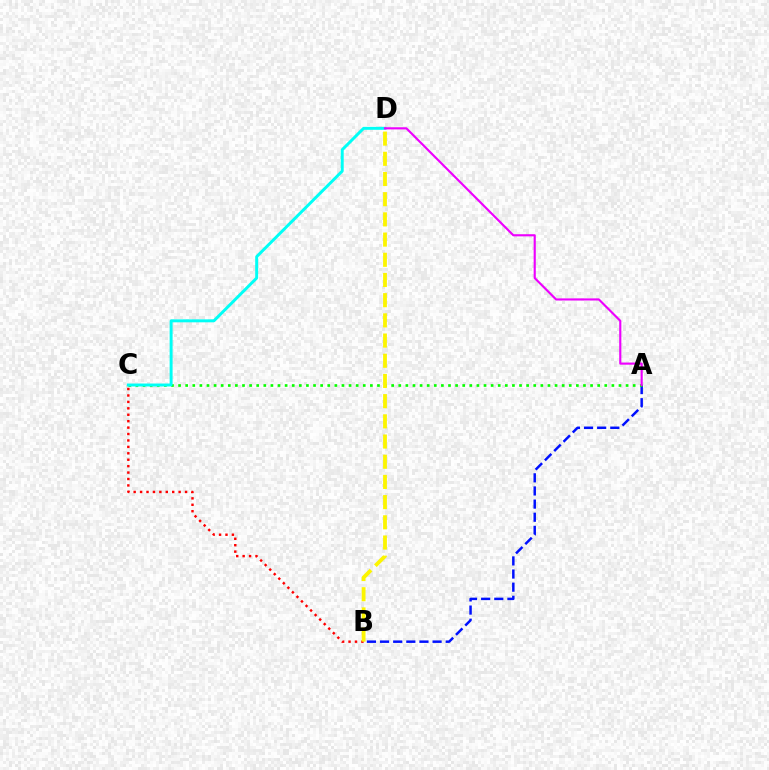{('A', 'B'): [{'color': '#0010ff', 'line_style': 'dashed', 'thickness': 1.78}], ('A', 'C'): [{'color': '#08ff00', 'line_style': 'dotted', 'thickness': 1.93}], ('B', 'C'): [{'color': '#ff0000', 'line_style': 'dotted', 'thickness': 1.75}], ('C', 'D'): [{'color': '#00fff6', 'line_style': 'solid', 'thickness': 2.13}], ('B', 'D'): [{'color': '#fcf500', 'line_style': 'dashed', 'thickness': 2.74}], ('A', 'D'): [{'color': '#ee00ff', 'line_style': 'solid', 'thickness': 1.54}]}